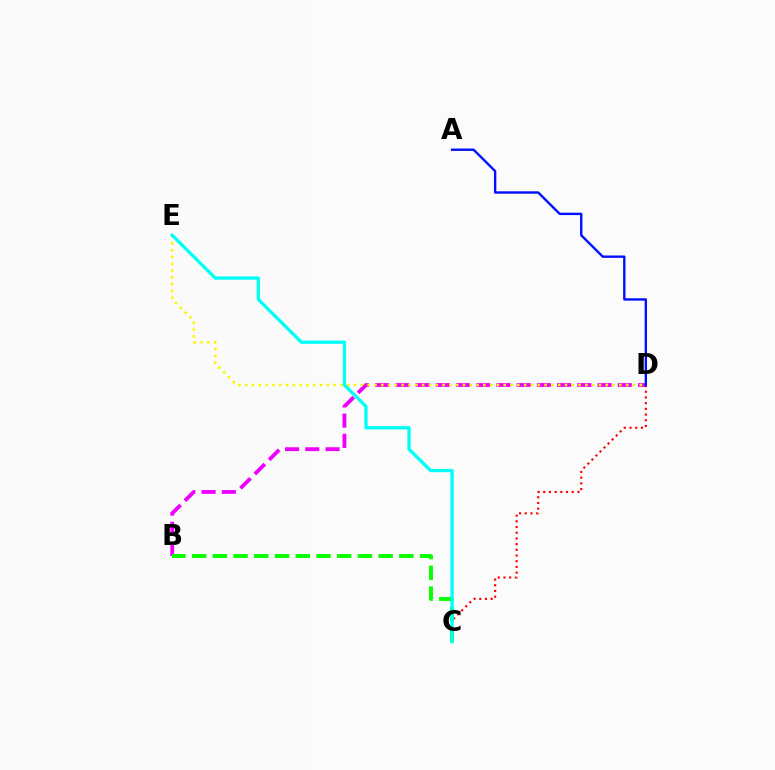{('B', 'D'): [{'color': '#ee00ff', 'line_style': 'dashed', 'thickness': 2.75}], ('C', 'D'): [{'color': '#ff0000', 'line_style': 'dotted', 'thickness': 1.55}], ('B', 'C'): [{'color': '#08ff00', 'line_style': 'dashed', 'thickness': 2.82}], ('D', 'E'): [{'color': '#fcf500', 'line_style': 'dotted', 'thickness': 1.85}], ('A', 'D'): [{'color': '#0010ff', 'line_style': 'solid', 'thickness': 1.71}], ('C', 'E'): [{'color': '#00fff6', 'line_style': 'solid', 'thickness': 2.38}]}